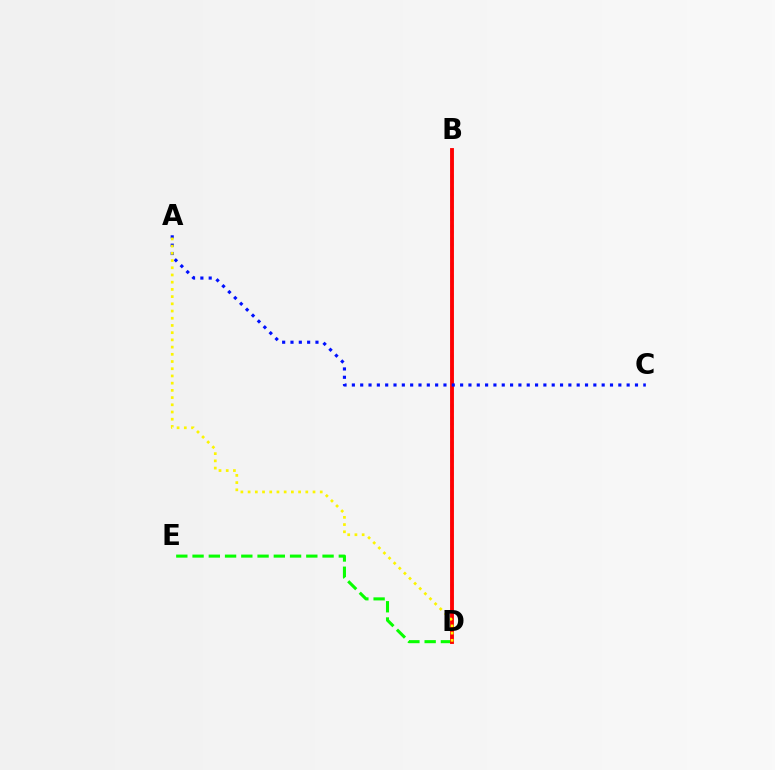{('B', 'D'): [{'color': '#ee00ff', 'line_style': 'dotted', 'thickness': 1.68}, {'color': '#00fff6', 'line_style': 'dashed', 'thickness': 1.73}, {'color': '#ff0000', 'line_style': 'solid', 'thickness': 2.78}], ('D', 'E'): [{'color': '#08ff00', 'line_style': 'dashed', 'thickness': 2.21}], ('A', 'C'): [{'color': '#0010ff', 'line_style': 'dotted', 'thickness': 2.26}], ('A', 'D'): [{'color': '#fcf500', 'line_style': 'dotted', 'thickness': 1.96}]}